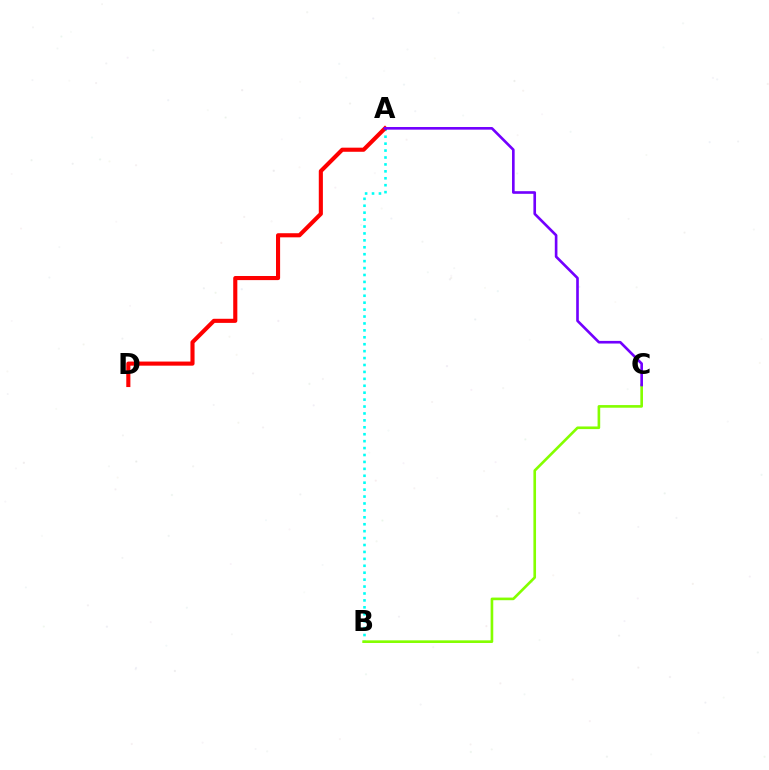{('A', 'B'): [{'color': '#00fff6', 'line_style': 'dotted', 'thickness': 1.88}], ('B', 'C'): [{'color': '#84ff00', 'line_style': 'solid', 'thickness': 1.9}], ('A', 'D'): [{'color': '#ff0000', 'line_style': 'solid', 'thickness': 2.96}], ('A', 'C'): [{'color': '#7200ff', 'line_style': 'solid', 'thickness': 1.9}]}